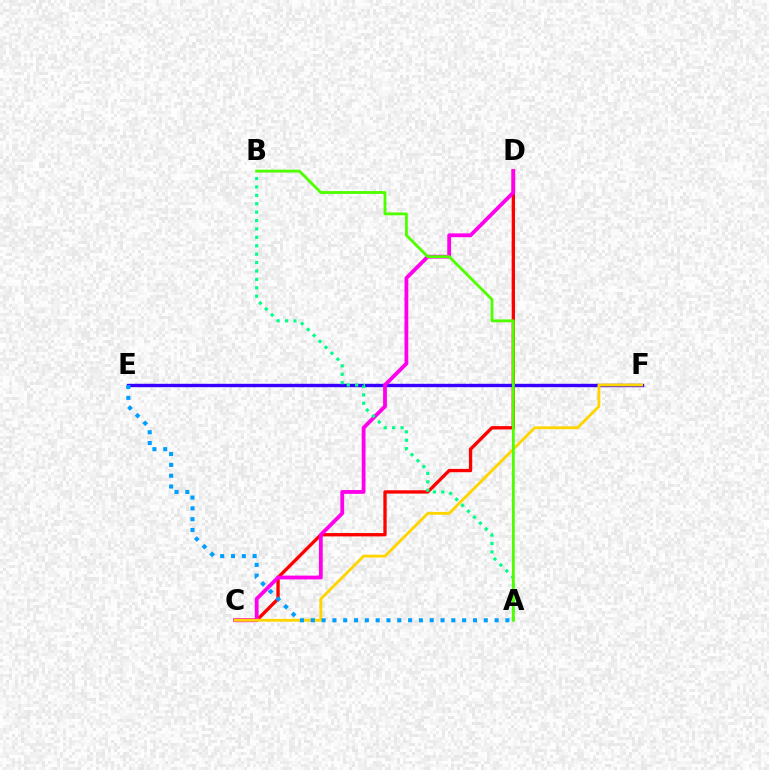{('C', 'D'): [{'color': '#ff0000', 'line_style': 'solid', 'thickness': 2.39}, {'color': '#ff00ed', 'line_style': 'solid', 'thickness': 2.74}], ('E', 'F'): [{'color': '#3700ff', 'line_style': 'solid', 'thickness': 2.43}], ('C', 'F'): [{'color': '#ffd500', 'line_style': 'solid', 'thickness': 2.06}], ('A', 'B'): [{'color': '#00ff86', 'line_style': 'dotted', 'thickness': 2.28}, {'color': '#4fff00', 'line_style': 'solid', 'thickness': 2.04}], ('A', 'E'): [{'color': '#009eff', 'line_style': 'dotted', 'thickness': 2.94}]}